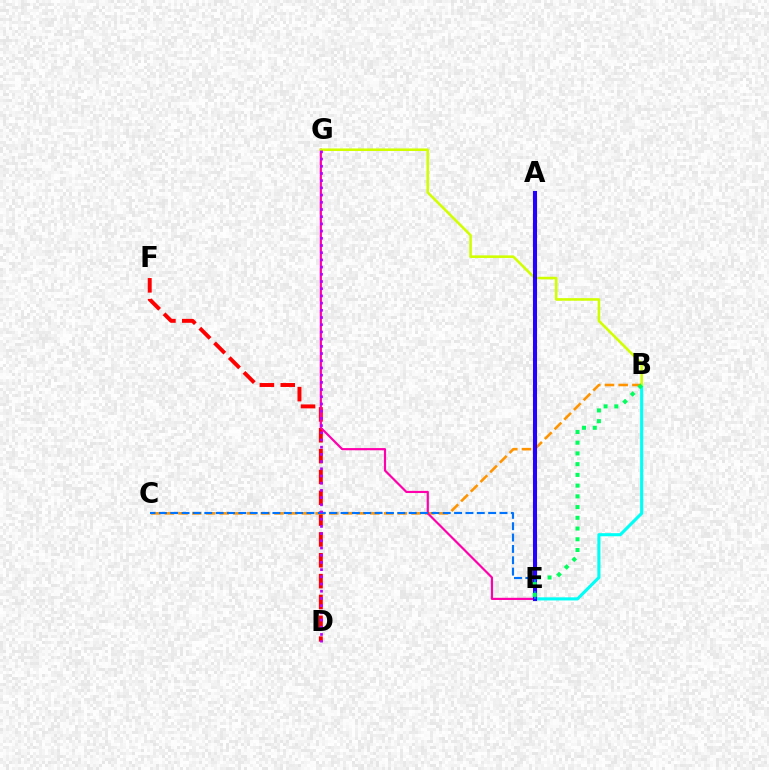{('A', 'E'): [{'color': '#3dff00', 'line_style': 'dotted', 'thickness': 1.97}, {'color': '#2500ff', 'line_style': 'solid', 'thickness': 2.93}], ('B', 'E'): [{'color': '#00fff6', 'line_style': 'solid', 'thickness': 2.24}, {'color': '#00ff5c', 'line_style': 'dotted', 'thickness': 2.92}], ('D', 'F'): [{'color': '#ff0000', 'line_style': 'dashed', 'thickness': 2.83}], ('B', 'C'): [{'color': '#ff9400', 'line_style': 'dashed', 'thickness': 1.86}], ('E', 'G'): [{'color': '#ff00ac', 'line_style': 'solid', 'thickness': 1.57}], ('B', 'G'): [{'color': '#d1ff00', 'line_style': 'solid', 'thickness': 1.86}], ('C', 'E'): [{'color': '#0074ff', 'line_style': 'dashed', 'thickness': 1.54}], ('D', 'G'): [{'color': '#b900ff', 'line_style': 'dotted', 'thickness': 1.96}]}